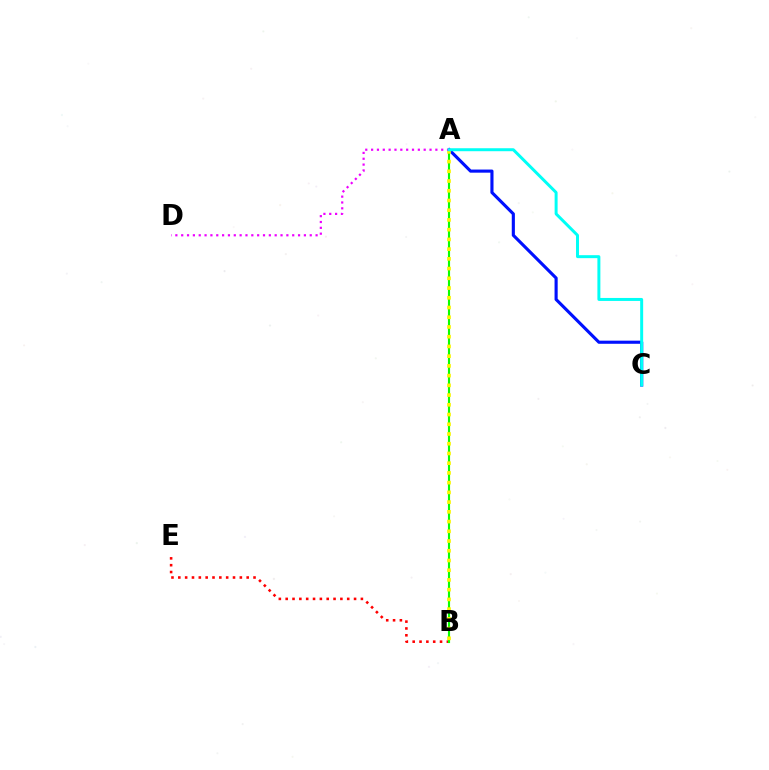{('B', 'E'): [{'color': '#ff0000', 'line_style': 'dotted', 'thickness': 1.86}], ('A', 'B'): [{'color': '#08ff00', 'line_style': 'solid', 'thickness': 1.54}, {'color': '#fcf500', 'line_style': 'dotted', 'thickness': 2.64}], ('A', 'C'): [{'color': '#0010ff', 'line_style': 'solid', 'thickness': 2.25}, {'color': '#00fff6', 'line_style': 'solid', 'thickness': 2.14}], ('A', 'D'): [{'color': '#ee00ff', 'line_style': 'dotted', 'thickness': 1.59}]}